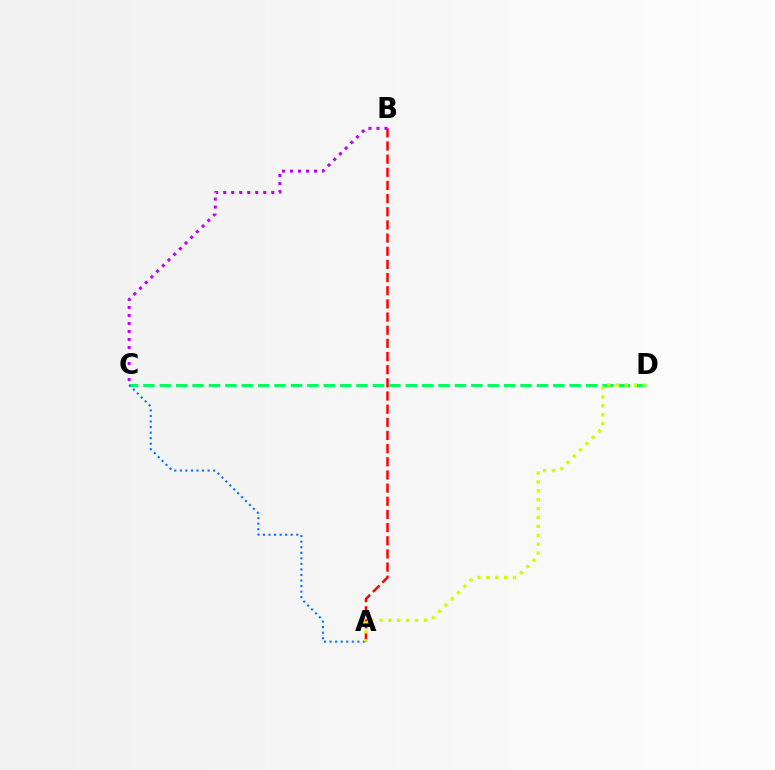{('C', 'D'): [{'color': '#00ff5c', 'line_style': 'dashed', 'thickness': 2.23}], ('A', 'B'): [{'color': '#ff0000', 'line_style': 'dashed', 'thickness': 1.79}], ('A', 'C'): [{'color': '#0074ff', 'line_style': 'dotted', 'thickness': 1.51}], ('B', 'C'): [{'color': '#b900ff', 'line_style': 'dotted', 'thickness': 2.18}], ('A', 'D'): [{'color': '#d1ff00', 'line_style': 'dotted', 'thickness': 2.42}]}